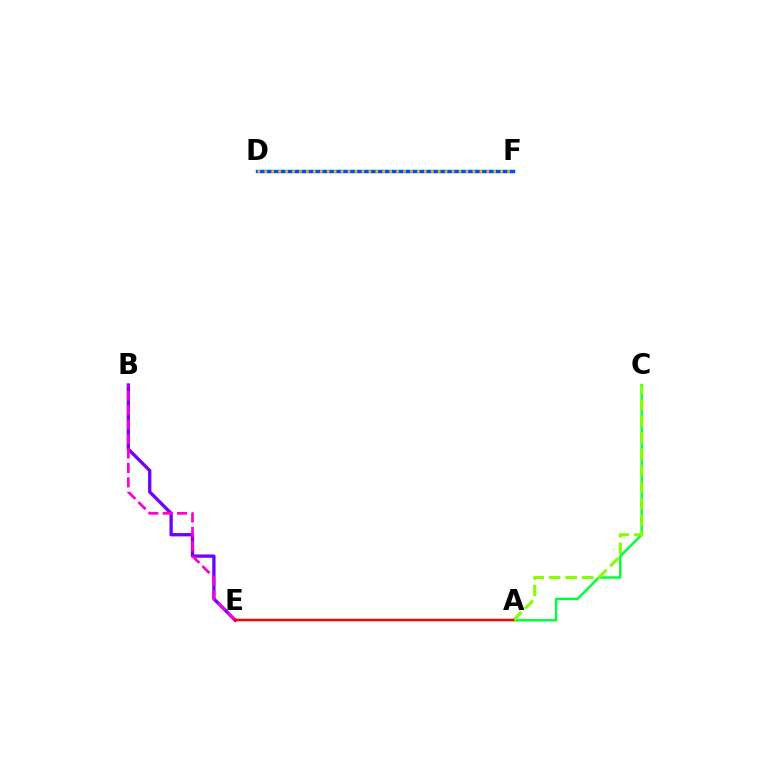{('A', 'C'): [{'color': '#00ff39', 'line_style': 'solid', 'thickness': 1.76}, {'color': '#84ff00', 'line_style': 'dashed', 'thickness': 2.24}], ('D', 'F'): [{'color': '#00fff6', 'line_style': 'solid', 'thickness': 2.35}, {'color': '#004bff', 'line_style': 'solid', 'thickness': 2.39}, {'color': '#ffbd00', 'line_style': 'dotted', 'thickness': 1.89}], ('B', 'E'): [{'color': '#7200ff', 'line_style': 'solid', 'thickness': 2.4}, {'color': '#ff00cf', 'line_style': 'dashed', 'thickness': 1.96}], ('A', 'E'): [{'color': '#ff0000', 'line_style': 'solid', 'thickness': 1.8}]}